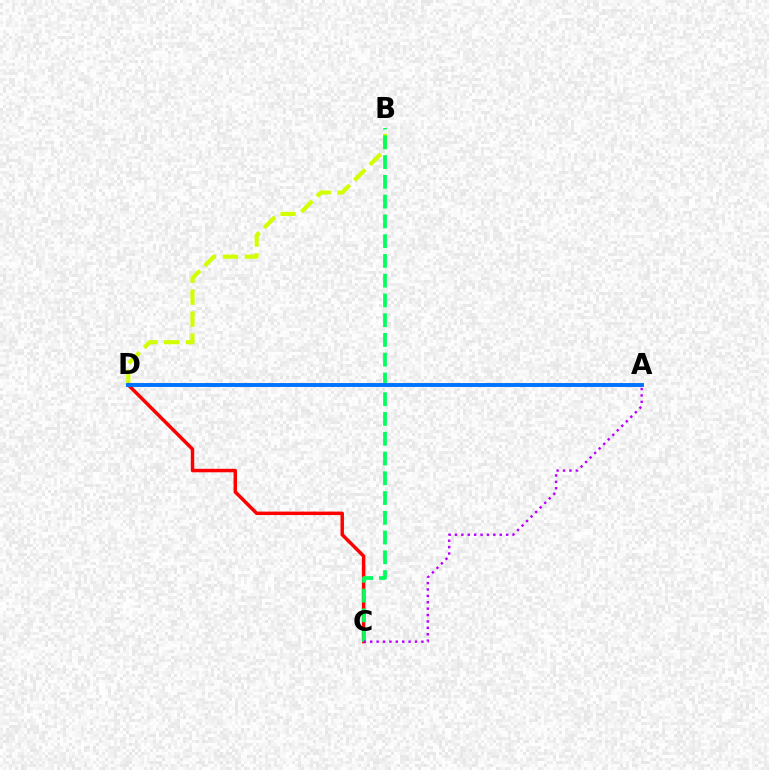{('B', 'D'): [{'color': '#d1ff00', 'line_style': 'dashed', 'thickness': 2.98}], ('C', 'D'): [{'color': '#ff0000', 'line_style': 'solid', 'thickness': 2.49}], ('B', 'C'): [{'color': '#00ff5c', 'line_style': 'dashed', 'thickness': 2.68}], ('A', 'D'): [{'color': '#0074ff', 'line_style': 'solid', 'thickness': 2.81}], ('A', 'C'): [{'color': '#b900ff', 'line_style': 'dotted', 'thickness': 1.74}]}